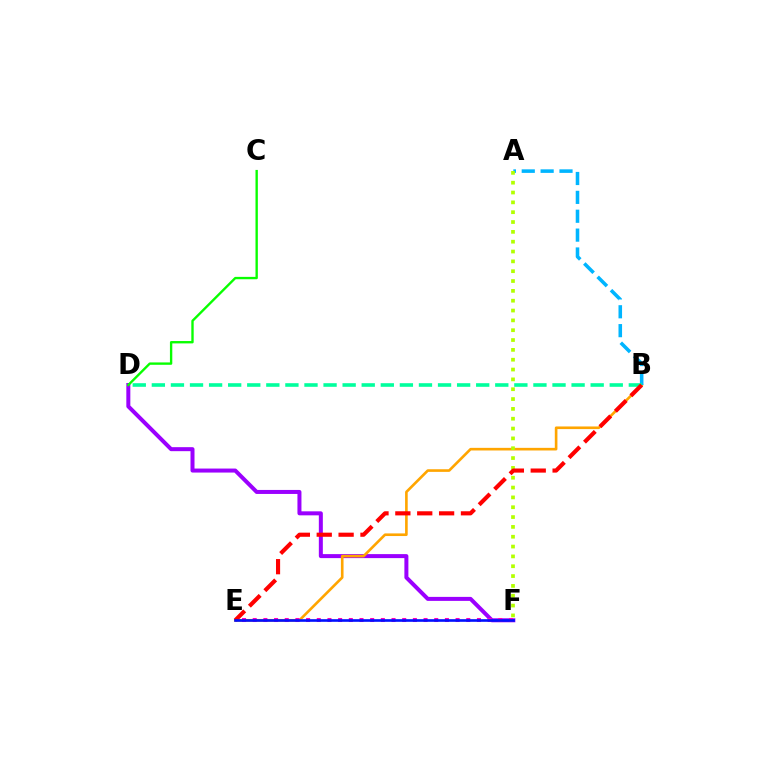{('D', 'F'): [{'color': '#9b00ff', 'line_style': 'solid', 'thickness': 2.88}], ('B', 'E'): [{'color': '#ffa500', 'line_style': 'solid', 'thickness': 1.89}, {'color': '#ff0000', 'line_style': 'dashed', 'thickness': 2.97}], ('A', 'B'): [{'color': '#00b5ff', 'line_style': 'dashed', 'thickness': 2.56}], ('A', 'F'): [{'color': '#b3ff00', 'line_style': 'dotted', 'thickness': 2.67}], ('E', 'F'): [{'color': '#ff00bd', 'line_style': 'dotted', 'thickness': 2.9}, {'color': '#0010ff', 'line_style': 'solid', 'thickness': 1.9}], ('B', 'D'): [{'color': '#00ff9d', 'line_style': 'dashed', 'thickness': 2.59}], ('C', 'D'): [{'color': '#08ff00', 'line_style': 'solid', 'thickness': 1.7}]}